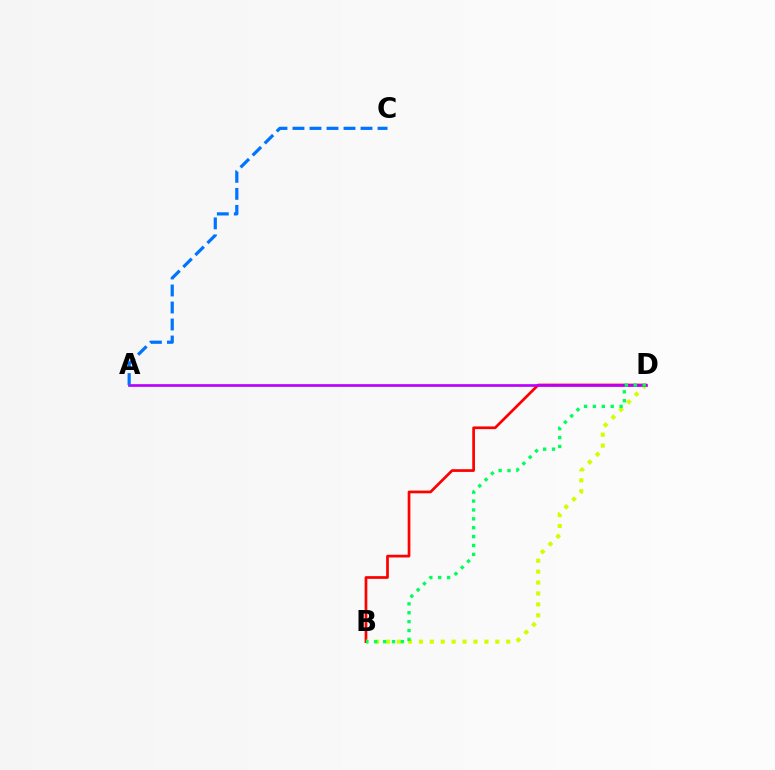{('B', 'D'): [{'color': '#ff0000', 'line_style': 'solid', 'thickness': 1.95}, {'color': '#d1ff00', 'line_style': 'dotted', 'thickness': 2.97}, {'color': '#00ff5c', 'line_style': 'dotted', 'thickness': 2.42}], ('A', 'D'): [{'color': '#b900ff', 'line_style': 'solid', 'thickness': 1.93}], ('A', 'C'): [{'color': '#0074ff', 'line_style': 'dashed', 'thickness': 2.31}]}